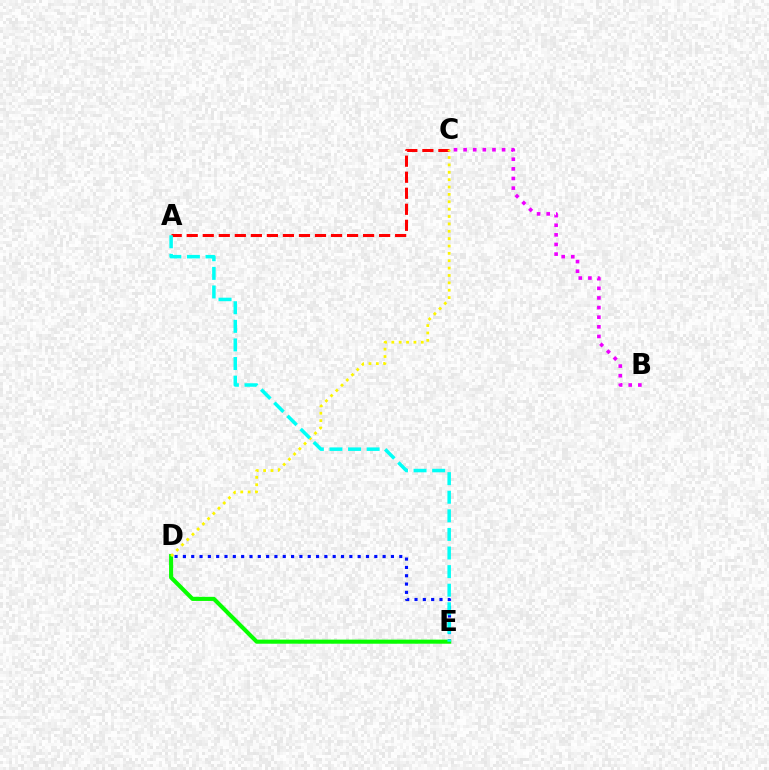{('D', 'E'): [{'color': '#0010ff', 'line_style': 'dotted', 'thickness': 2.26}, {'color': '#08ff00', 'line_style': 'solid', 'thickness': 2.94}], ('A', 'C'): [{'color': '#ff0000', 'line_style': 'dashed', 'thickness': 2.18}], ('B', 'C'): [{'color': '#ee00ff', 'line_style': 'dotted', 'thickness': 2.61}], ('C', 'D'): [{'color': '#fcf500', 'line_style': 'dotted', 'thickness': 2.0}], ('A', 'E'): [{'color': '#00fff6', 'line_style': 'dashed', 'thickness': 2.53}]}